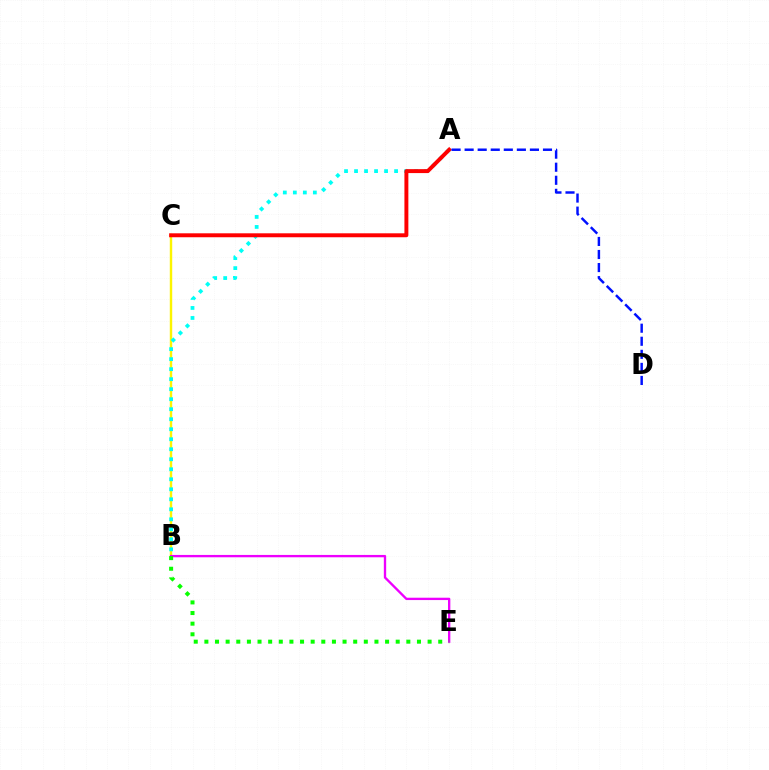{('B', 'C'): [{'color': '#fcf500', 'line_style': 'solid', 'thickness': 1.74}], ('B', 'E'): [{'color': '#ee00ff', 'line_style': 'solid', 'thickness': 1.69}, {'color': '#08ff00', 'line_style': 'dotted', 'thickness': 2.89}], ('A', 'B'): [{'color': '#00fff6', 'line_style': 'dotted', 'thickness': 2.72}], ('A', 'C'): [{'color': '#ff0000', 'line_style': 'solid', 'thickness': 2.84}], ('A', 'D'): [{'color': '#0010ff', 'line_style': 'dashed', 'thickness': 1.77}]}